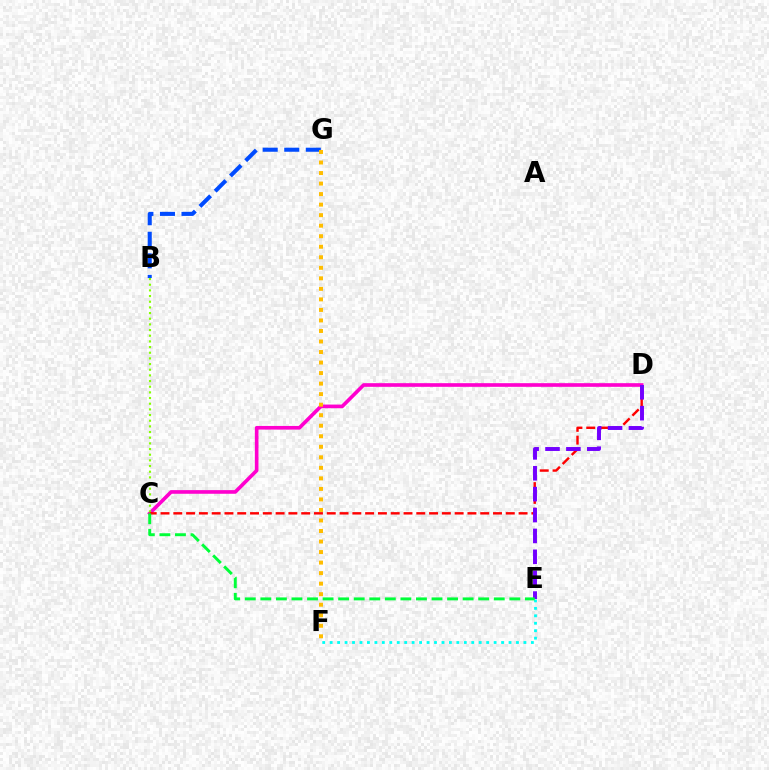{('C', 'D'): [{'color': '#ff00cf', 'line_style': 'solid', 'thickness': 2.63}, {'color': '#ff0000', 'line_style': 'dashed', 'thickness': 1.74}], ('B', 'C'): [{'color': '#84ff00', 'line_style': 'dotted', 'thickness': 1.54}], ('E', 'F'): [{'color': '#00fff6', 'line_style': 'dotted', 'thickness': 2.02}], ('D', 'E'): [{'color': '#7200ff', 'line_style': 'dashed', 'thickness': 2.84}], ('B', 'G'): [{'color': '#004bff', 'line_style': 'dashed', 'thickness': 2.93}], ('C', 'E'): [{'color': '#00ff39', 'line_style': 'dashed', 'thickness': 2.11}], ('F', 'G'): [{'color': '#ffbd00', 'line_style': 'dotted', 'thickness': 2.86}]}